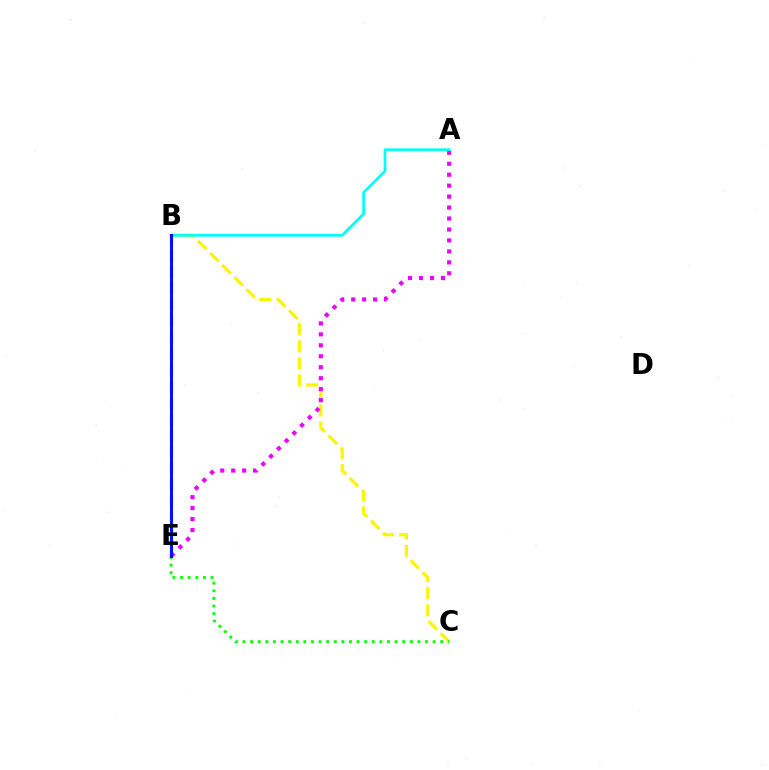{('B', 'C'): [{'color': '#fcf500', 'line_style': 'dashed', 'thickness': 2.32}], ('A', 'E'): [{'color': '#ee00ff', 'line_style': 'dotted', 'thickness': 2.98}], ('B', 'E'): [{'color': '#ff0000', 'line_style': 'dashed', 'thickness': 2.23}, {'color': '#0010ff', 'line_style': 'solid', 'thickness': 2.19}], ('C', 'E'): [{'color': '#08ff00', 'line_style': 'dotted', 'thickness': 2.07}], ('A', 'B'): [{'color': '#00fff6', 'line_style': 'solid', 'thickness': 1.94}]}